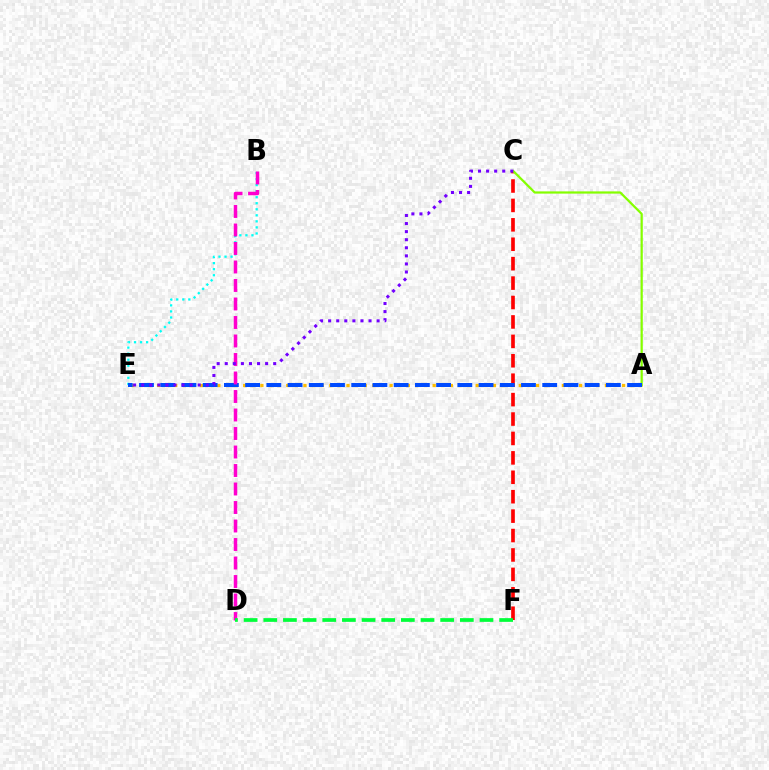{('A', 'E'): [{'color': '#ffbd00', 'line_style': 'dotted', 'thickness': 2.34}, {'color': '#004bff', 'line_style': 'dashed', 'thickness': 2.88}], ('C', 'F'): [{'color': '#ff0000', 'line_style': 'dashed', 'thickness': 2.64}], ('B', 'E'): [{'color': '#00fff6', 'line_style': 'dotted', 'thickness': 1.64}], ('A', 'C'): [{'color': '#84ff00', 'line_style': 'solid', 'thickness': 1.61}], ('B', 'D'): [{'color': '#ff00cf', 'line_style': 'dashed', 'thickness': 2.51}], ('C', 'E'): [{'color': '#7200ff', 'line_style': 'dotted', 'thickness': 2.19}], ('D', 'F'): [{'color': '#00ff39', 'line_style': 'dashed', 'thickness': 2.67}]}